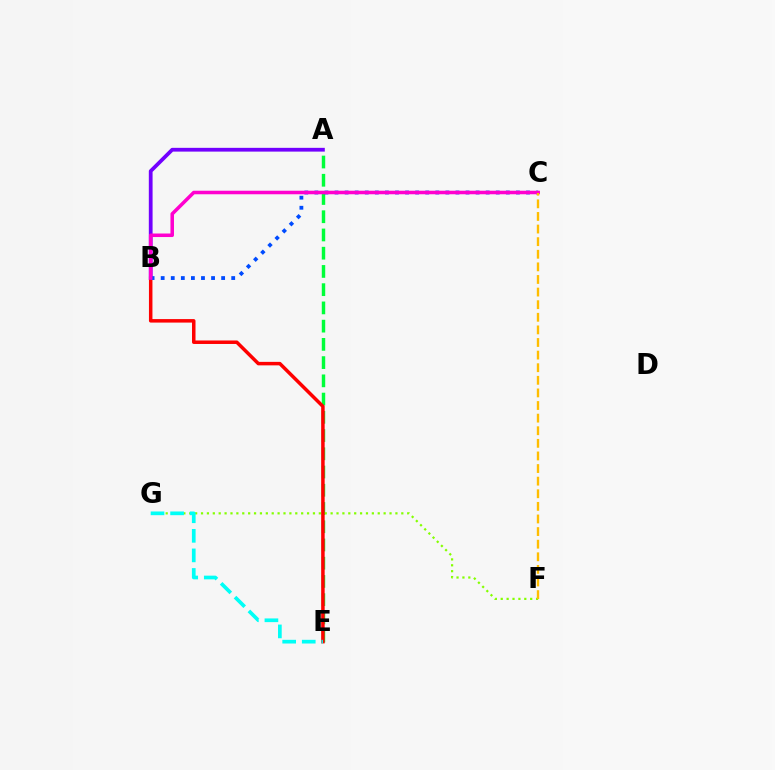{('A', 'B'): [{'color': '#7200ff', 'line_style': 'solid', 'thickness': 2.71}], ('A', 'E'): [{'color': '#00ff39', 'line_style': 'dashed', 'thickness': 2.48}], ('F', 'G'): [{'color': '#84ff00', 'line_style': 'dotted', 'thickness': 1.6}], ('B', 'E'): [{'color': '#ff0000', 'line_style': 'solid', 'thickness': 2.52}], ('B', 'C'): [{'color': '#004bff', 'line_style': 'dotted', 'thickness': 2.74}, {'color': '#ff00cf', 'line_style': 'solid', 'thickness': 2.54}], ('C', 'F'): [{'color': '#ffbd00', 'line_style': 'dashed', 'thickness': 1.71}], ('E', 'G'): [{'color': '#00fff6', 'line_style': 'dashed', 'thickness': 2.66}]}